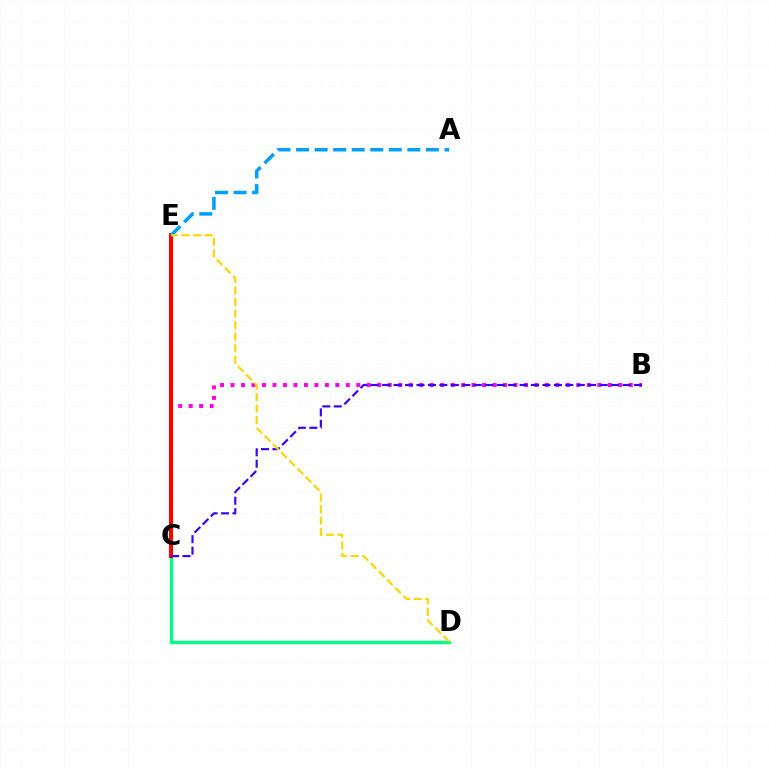{('C', 'D'): [{'color': '#00ff86', 'line_style': 'solid', 'thickness': 2.45}], ('B', 'C'): [{'color': '#ff00ed', 'line_style': 'dotted', 'thickness': 2.85}, {'color': '#3700ff', 'line_style': 'dashed', 'thickness': 1.56}], ('C', 'E'): [{'color': '#4fff00', 'line_style': 'solid', 'thickness': 2.33}, {'color': '#ff0000', 'line_style': 'solid', 'thickness': 2.93}], ('A', 'E'): [{'color': '#009eff', 'line_style': 'dashed', 'thickness': 2.52}], ('D', 'E'): [{'color': '#ffd500', 'line_style': 'dashed', 'thickness': 1.57}]}